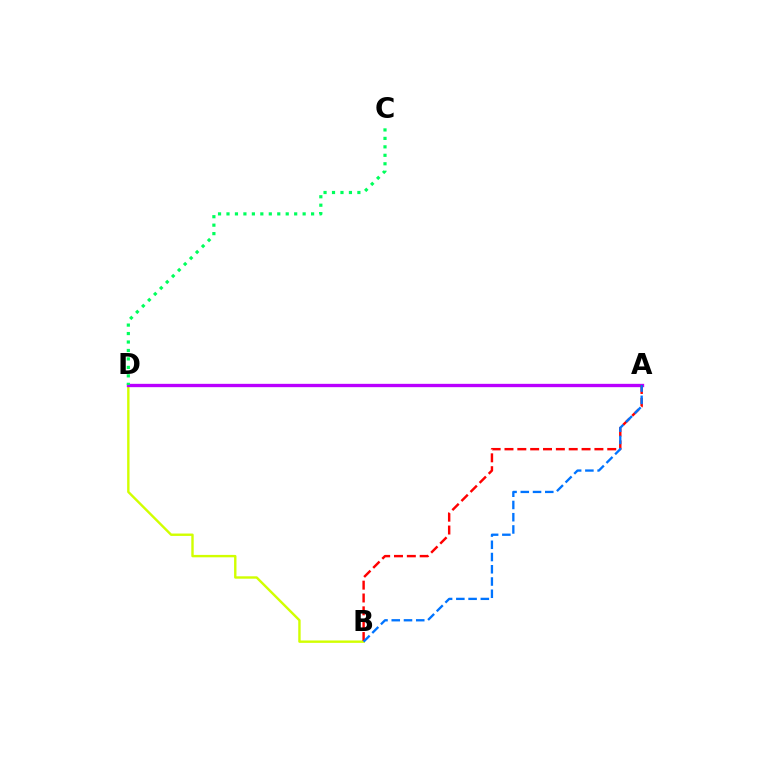{('B', 'D'): [{'color': '#d1ff00', 'line_style': 'solid', 'thickness': 1.73}], ('A', 'D'): [{'color': '#b900ff', 'line_style': 'solid', 'thickness': 2.4}], ('C', 'D'): [{'color': '#00ff5c', 'line_style': 'dotted', 'thickness': 2.3}], ('A', 'B'): [{'color': '#ff0000', 'line_style': 'dashed', 'thickness': 1.75}, {'color': '#0074ff', 'line_style': 'dashed', 'thickness': 1.66}]}